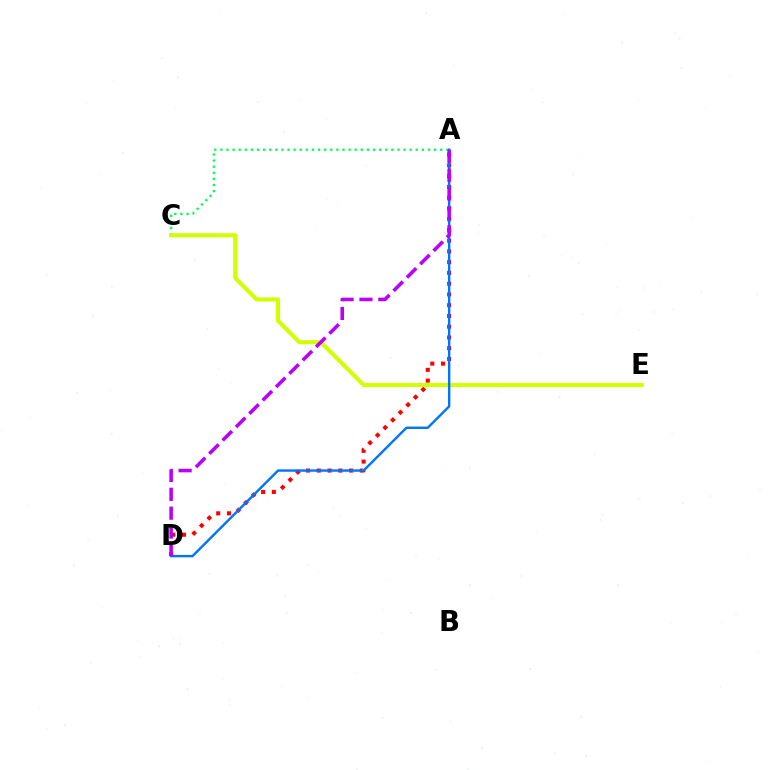{('A', 'D'): [{'color': '#ff0000', 'line_style': 'dotted', 'thickness': 2.92}, {'color': '#0074ff', 'line_style': 'solid', 'thickness': 1.73}, {'color': '#b900ff', 'line_style': 'dashed', 'thickness': 2.56}], ('A', 'C'): [{'color': '#00ff5c', 'line_style': 'dotted', 'thickness': 1.66}], ('C', 'E'): [{'color': '#d1ff00', 'line_style': 'solid', 'thickness': 2.93}]}